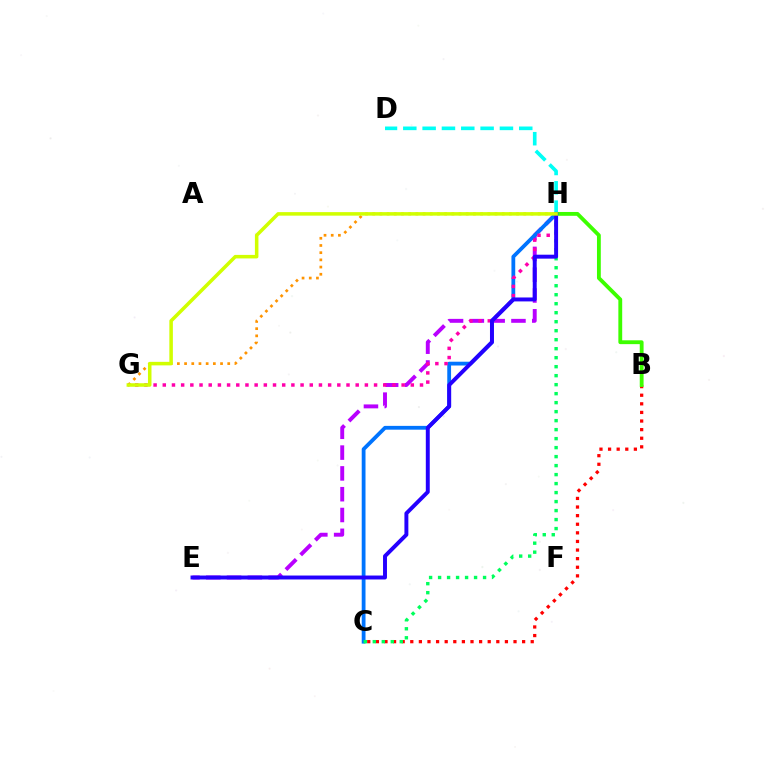{('E', 'H'): [{'color': '#b900ff', 'line_style': 'dashed', 'thickness': 2.83}, {'color': '#2500ff', 'line_style': 'solid', 'thickness': 2.83}], ('G', 'H'): [{'color': '#ff9400', 'line_style': 'dotted', 'thickness': 1.95}, {'color': '#ff00ac', 'line_style': 'dotted', 'thickness': 2.5}, {'color': '#d1ff00', 'line_style': 'solid', 'thickness': 2.54}], ('B', 'C'): [{'color': '#ff0000', 'line_style': 'dotted', 'thickness': 2.34}], ('B', 'H'): [{'color': '#3dff00', 'line_style': 'solid', 'thickness': 2.76}], ('C', 'H'): [{'color': '#0074ff', 'line_style': 'solid', 'thickness': 2.73}, {'color': '#00ff5c', 'line_style': 'dotted', 'thickness': 2.44}], ('D', 'H'): [{'color': '#00fff6', 'line_style': 'dashed', 'thickness': 2.63}]}